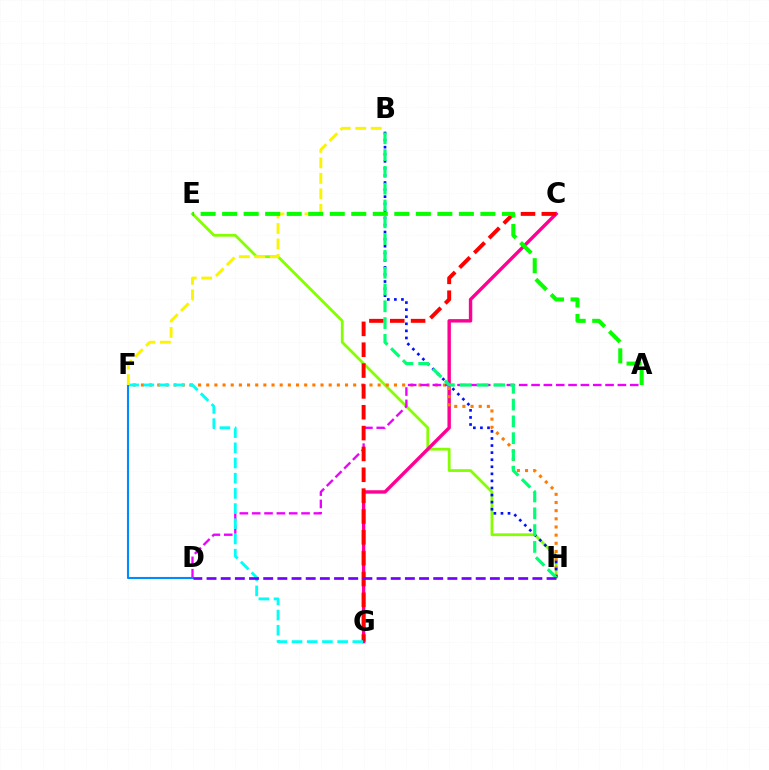{('E', 'H'): [{'color': '#84ff00', 'line_style': 'solid', 'thickness': 2.0}], ('C', 'G'): [{'color': '#ff0094', 'line_style': 'solid', 'thickness': 2.45}, {'color': '#ff0000', 'line_style': 'dashed', 'thickness': 2.83}], ('F', 'H'): [{'color': '#ff7c00', 'line_style': 'dotted', 'thickness': 2.22}], ('A', 'D'): [{'color': '#ee00ff', 'line_style': 'dashed', 'thickness': 1.68}], ('B', 'H'): [{'color': '#0010ff', 'line_style': 'dotted', 'thickness': 1.92}, {'color': '#00ff74', 'line_style': 'dashed', 'thickness': 2.28}], ('F', 'G'): [{'color': '#00fff6', 'line_style': 'dashed', 'thickness': 2.06}], ('D', 'F'): [{'color': '#008cff', 'line_style': 'solid', 'thickness': 1.51}], ('B', 'F'): [{'color': '#fcf500', 'line_style': 'dashed', 'thickness': 2.1}], ('A', 'E'): [{'color': '#08ff00', 'line_style': 'dashed', 'thickness': 2.92}], ('D', 'H'): [{'color': '#7200ff', 'line_style': 'dashed', 'thickness': 1.92}]}